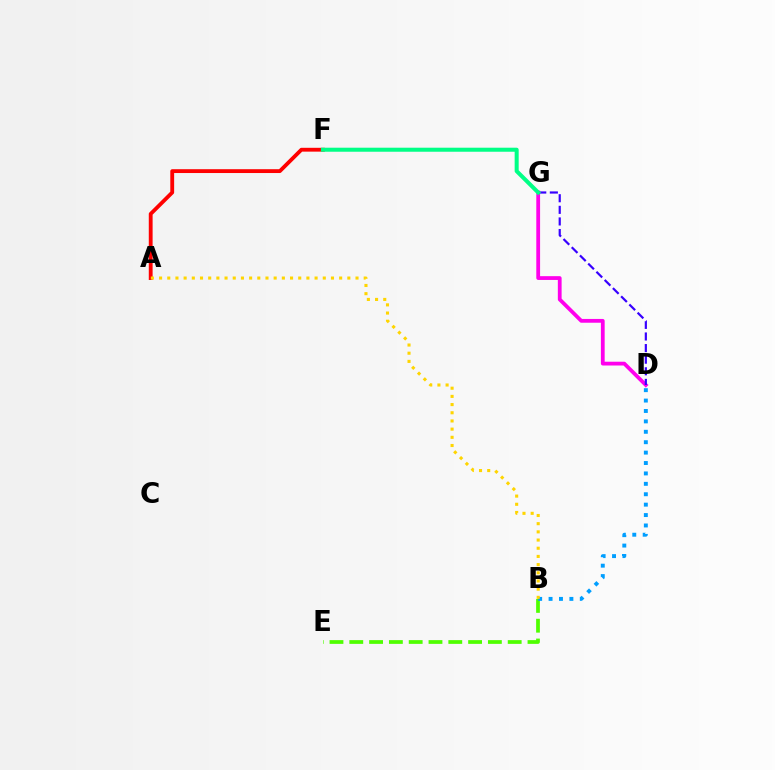{('B', 'E'): [{'color': '#4fff00', 'line_style': 'dashed', 'thickness': 2.69}], ('A', 'F'): [{'color': '#ff0000', 'line_style': 'solid', 'thickness': 2.76}], ('B', 'D'): [{'color': '#009eff', 'line_style': 'dotted', 'thickness': 2.83}], ('A', 'B'): [{'color': '#ffd500', 'line_style': 'dotted', 'thickness': 2.22}], ('D', 'G'): [{'color': '#ff00ed', 'line_style': 'solid', 'thickness': 2.72}, {'color': '#3700ff', 'line_style': 'dashed', 'thickness': 1.58}], ('F', 'G'): [{'color': '#00ff86', 'line_style': 'solid', 'thickness': 2.9}]}